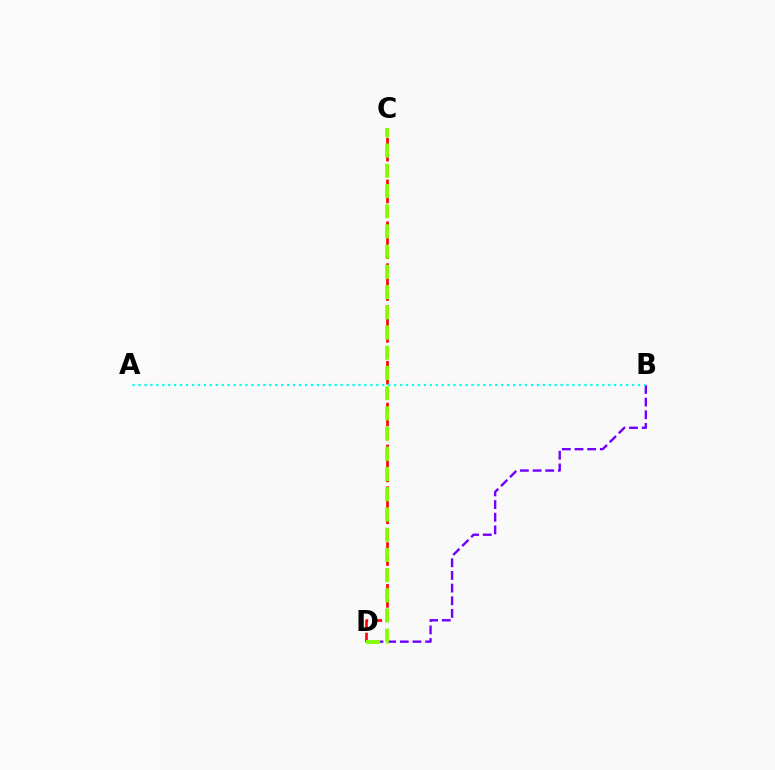{('B', 'D'): [{'color': '#7200ff', 'line_style': 'dashed', 'thickness': 1.72}], ('C', 'D'): [{'color': '#ff0000', 'line_style': 'dashed', 'thickness': 1.89}, {'color': '#84ff00', 'line_style': 'dashed', 'thickness': 2.75}], ('A', 'B'): [{'color': '#00fff6', 'line_style': 'dotted', 'thickness': 1.62}]}